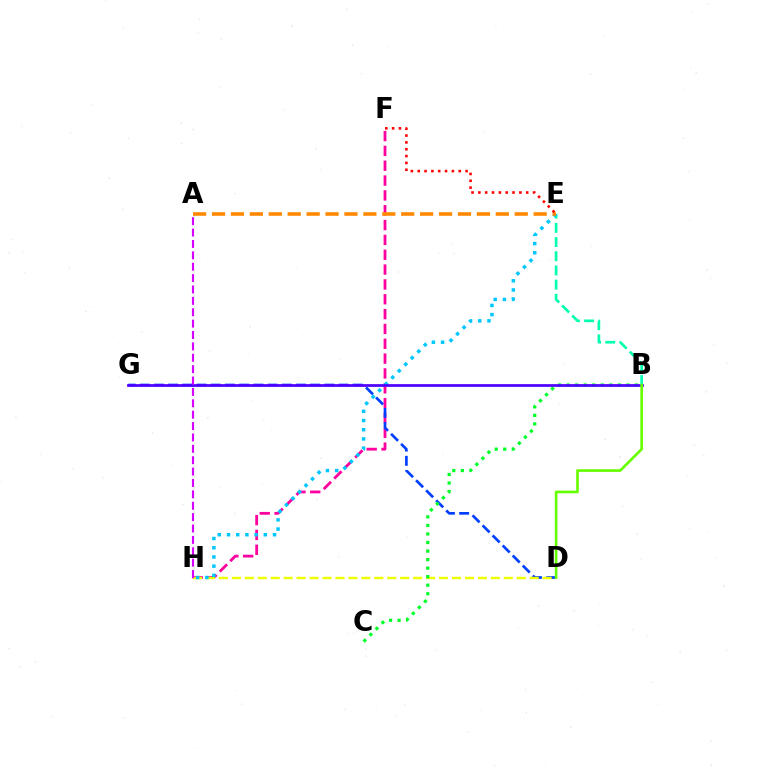{('F', 'H'): [{'color': '#ff00a0', 'line_style': 'dashed', 'thickness': 2.02}], ('B', 'E'): [{'color': '#00ffaf', 'line_style': 'dashed', 'thickness': 1.93}], ('D', 'G'): [{'color': '#003fff', 'line_style': 'dashed', 'thickness': 1.93}], ('D', 'H'): [{'color': '#eeff00', 'line_style': 'dashed', 'thickness': 1.76}], ('B', 'C'): [{'color': '#00ff27', 'line_style': 'dotted', 'thickness': 2.32}], ('E', 'H'): [{'color': '#00c7ff', 'line_style': 'dotted', 'thickness': 2.5}], ('A', 'E'): [{'color': '#ff8800', 'line_style': 'dashed', 'thickness': 2.57}], ('B', 'G'): [{'color': '#4f00ff', 'line_style': 'solid', 'thickness': 1.97}], ('A', 'H'): [{'color': '#d600ff', 'line_style': 'dashed', 'thickness': 1.55}], ('E', 'F'): [{'color': '#ff0000', 'line_style': 'dotted', 'thickness': 1.86}], ('B', 'D'): [{'color': '#66ff00', 'line_style': 'solid', 'thickness': 1.91}]}